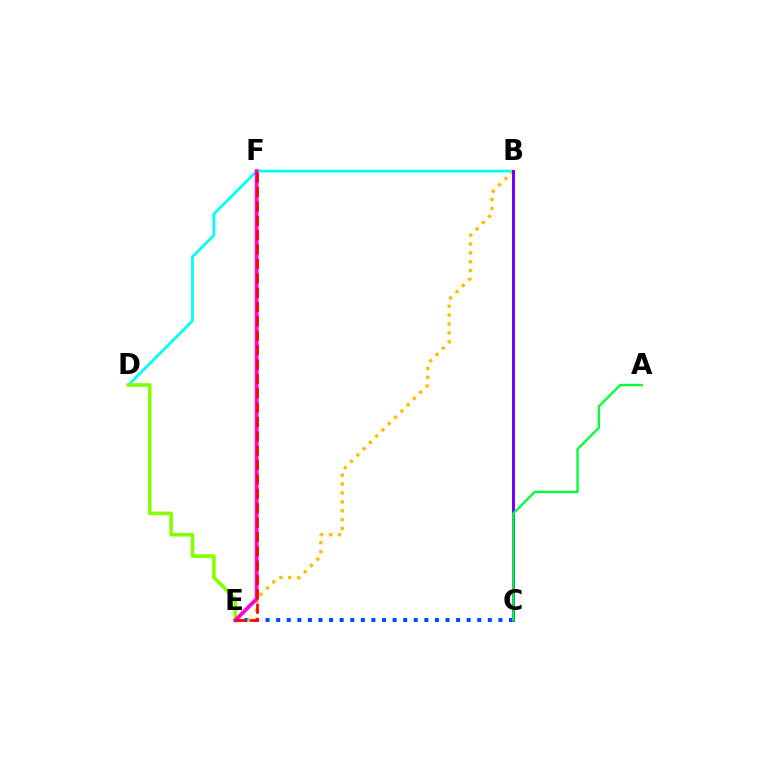{('C', 'E'): [{'color': '#004bff', 'line_style': 'dotted', 'thickness': 2.88}], ('B', 'D'): [{'color': '#00fff6', 'line_style': 'solid', 'thickness': 2.0}], ('D', 'E'): [{'color': '#84ff00', 'line_style': 'solid', 'thickness': 2.6}], ('B', 'E'): [{'color': '#ffbd00', 'line_style': 'dotted', 'thickness': 2.41}], ('B', 'C'): [{'color': '#7200ff', 'line_style': 'solid', 'thickness': 2.17}], ('E', 'F'): [{'color': '#ff00cf', 'line_style': 'solid', 'thickness': 2.7}, {'color': '#ff0000', 'line_style': 'dashed', 'thickness': 1.95}], ('A', 'C'): [{'color': '#00ff39', 'line_style': 'solid', 'thickness': 1.69}]}